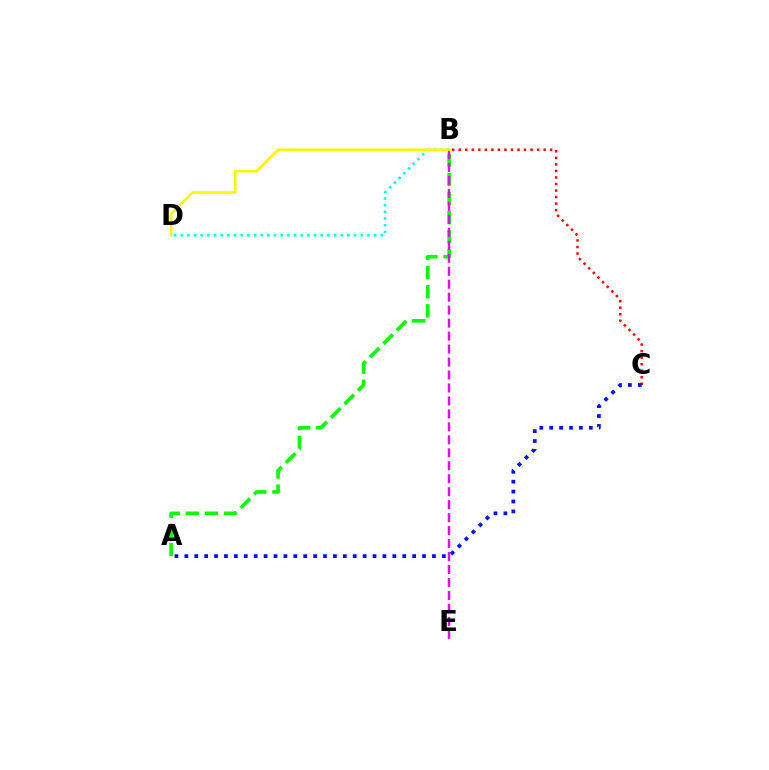{('A', 'B'): [{'color': '#08ff00', 'line_style': 'dashed', 'thickness': 2.59}], ('B', 'D'): [{'color': '#00fff6', 'line_style': 'dotted', 'thickness': 1.81}, {'color': '#fcf500', 'line_style': 'solid', 'thickness': 1.84}], ('B', 'E'): [{'color': '#ee00ff', 'line_style': 'dashed', 'thickness': 1.76}], ('B', 'C'): [{'color': '#ff0000', 'line_style': 'dotted', 'thickness': 1.78}], ('A', 'C'): [{'color': '#0010ff', 'line_style': 'dotted', 'thickness': 2.69}]}